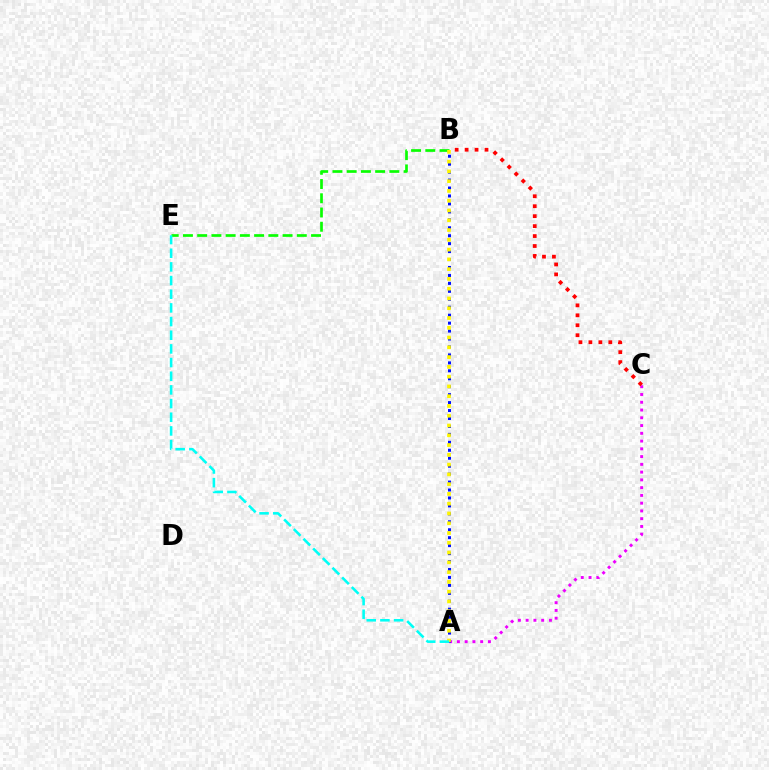{('A', 'C'): [{'color': '#ee00ff', 'line_style': 'dotted', 'thickness': 2.11}], ('B', 'E'): [{'color': '#08ff00', 'line_style': 'dashed', 'thickness': 1.93}], ('A', 'B'): [{'color': '#0010ff', 'line_style': 'dotted', 'thickness': 2.16}, {'color': '#fcf500', 'line_style': 'dotted', 'thickness': 2.66}], ('B', 'C'): [{'color': '#ff0000', 'line_style': 'dotted', 'thickness': 2.7}], ('A', 'E'): [{'color': '#00fff6', 'line_style': 'dashed', 'thickness': 1.86}]}